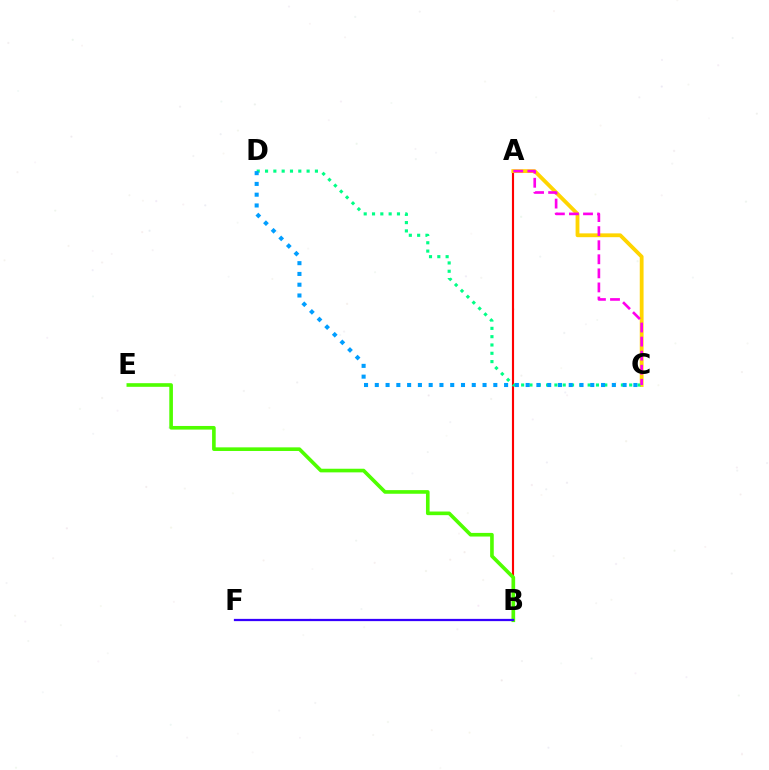{('A', 'B'): [{'color': '#ff0000', 'line_style': 'solid', 'thickness': 1.54}], ('B', 'E'): [{'color': '#4fff00', 'line_style': 'solid', 'thickness': 2.61}], ('B', 'F'): [{'color': '#3700ff', 'line_style': 'solid', 'thickness': 1.62}], ('A', 'C'): [{'color': '#ffd500', 'line_style': 'solid', 'thickness': 2.74}, {'color': '#ff00ed', 'line_style': 'dashed', 'thickness': 1.91}], ('C', 'D'): [{'color': '#00ff86', 'line_style': 'dotted', 'thickness': 2.26}, {'color': '#009eff', 'line_style': 'dotted', 'thickness': 2.93}]}